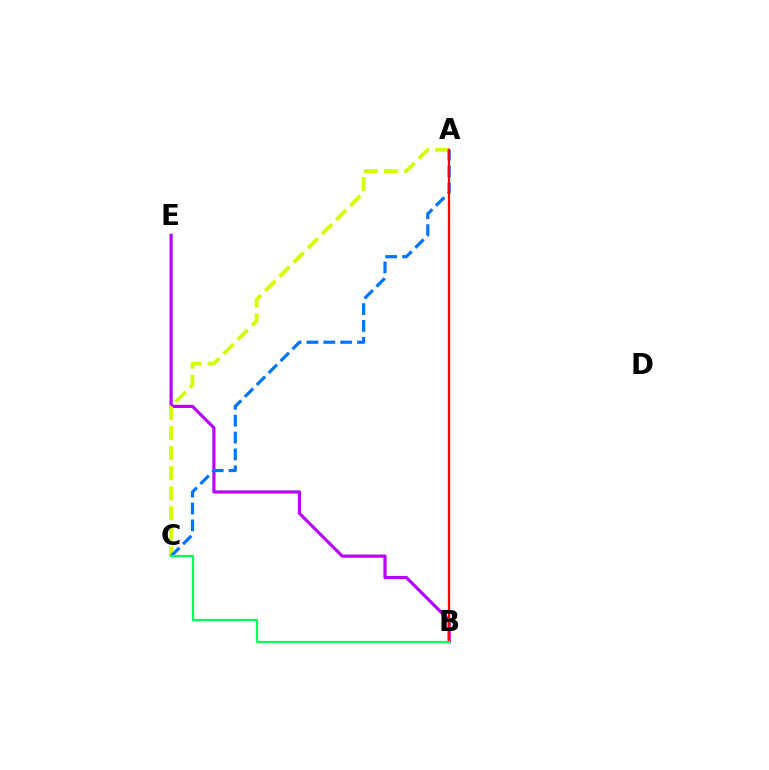{('B', 'E'): [{'color': '#b900ff', 'line_style': 'solid', 'thickness': 2.28}], ('A', 'C'): [{'color': '#d1ff00', 'line_style': 'dashed', 'thickness': 2.73}, {'color': '#0074ff', 'line_style': 'dashed', 'thickness': 2.29}], ('A', 'B'): [{'color': '#ff0000', 'line_style': 'solid', 'thickness': 1.66}], ('B', 'C'): [{'color': '#00ff5c', 'line_style': 'solid', 'thickness': 1.6}]}